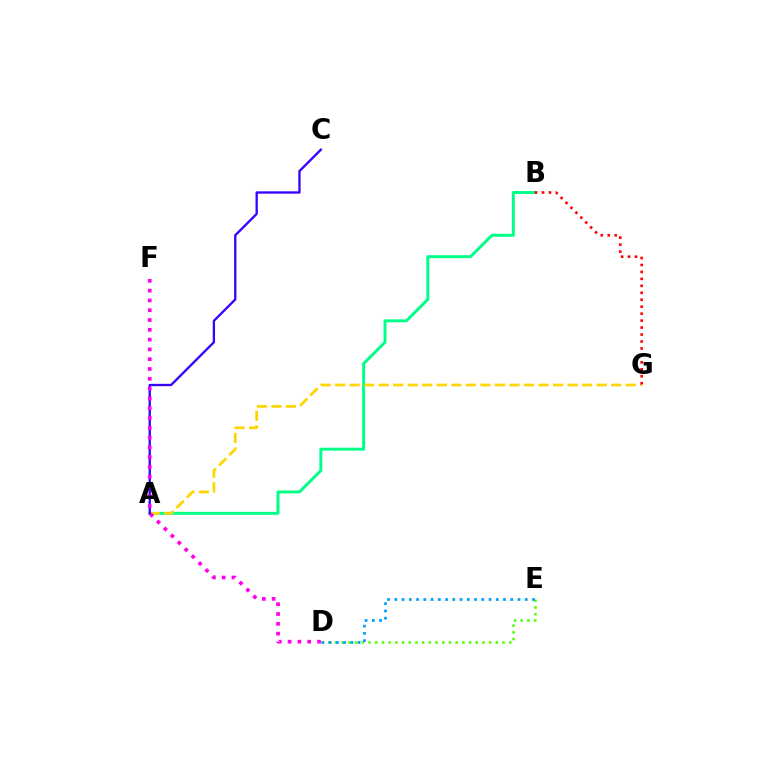{('A', 'B'): [{'color': '#00ff86', 'line_style': 'solid', 'thickness': 2.12}], ('D', 'E'): [{'color': '#4fff00', 'line_style': 'dotted', 'thickness': 1.82}, {'color': '#009eff', 'line_style': 'dotted', 'thickness': 1.97}], ('A', 'G'): [{'color': '#ffd500', 'line_style': 'dashed', 'thickness': 1.97}], ('A', 'C'): [{'color': '#3700ff', 'line_style': 'solid', 'thickness': 1.66}], ('D', 'F'): [{'color': '#ff00ed', 'line_style': 'dotted', 'thickness': 2.66}], ('B', 'G'): [{'color': '#ff0000', 'line_style': 'dotted', 'thickness': 1.89}]}